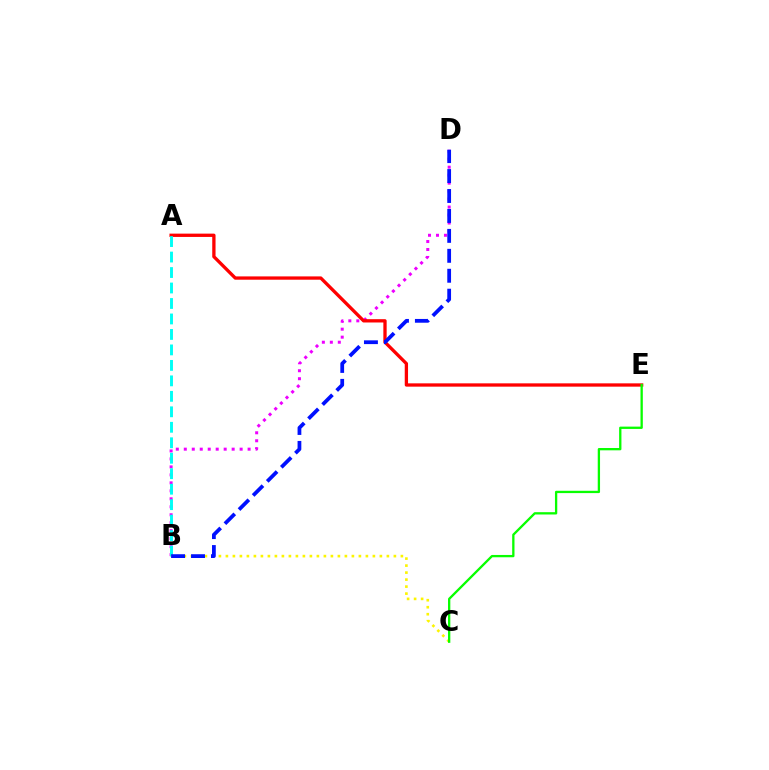{('B', 'D'): [{'color': '#ee00ff', 'line_style': 'dotted', 'thickness': 2.17}, {'color': '#0010ff', 'line_style': 'dashed', 'thickness': 2.71}], ('A', 'E'): [{'color': '#ff0000', 'line_style': 'solid', 'thickness': 2.38}], ('A', 'B'): [{'color': '#00fff6', 'line_style': 'dashed', 'thickness': 2.1}], ('B', 'C'): [{'color': '#fcf500', 'line_style': 'dotted', 'thickness': 1.9}], ('C', 'E'): [{'color': '#08ff00', 'line_style': 'solid', 'thickness': 1.66}]}